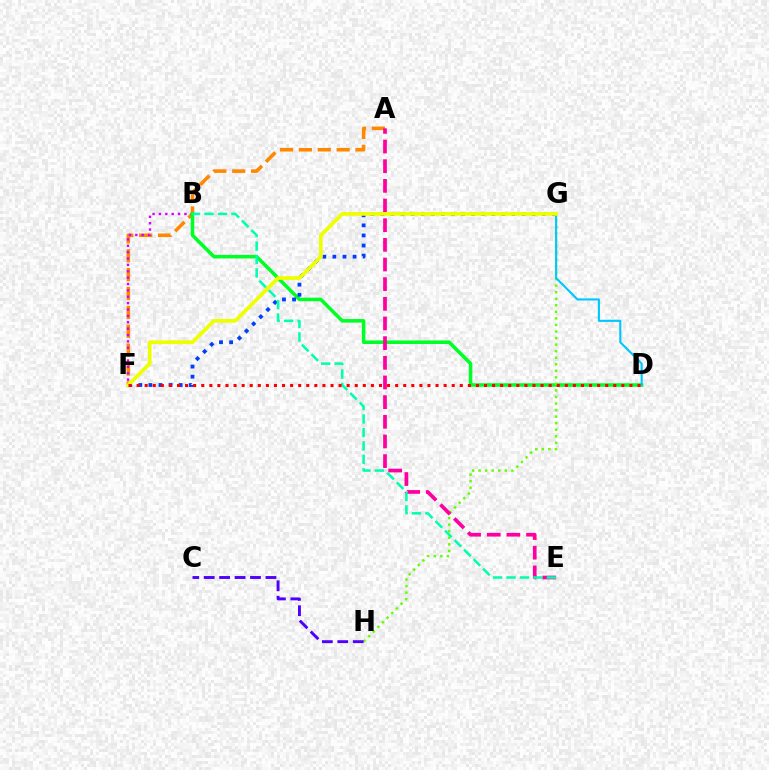{('A', 'F'): [{'color': '#ff8800', 'line_style': 'dashed', 'thickness': 2.57}], ('B', 'F'): [{'color': '#d600ff', 'line_style': 'dotted', 'thickness': 1.73}], ('B', 'D'): [{'color': '#00ff27', 'line_style': 'solid', 'thickness': 2.56}], ('G', 'H'): [{'color': '#66ff00', 'line_style': 'dotted', 'thickness': 1.78}], ('A', 'E'): [{'color': '#ff00a0', 'line_style': 'dashed', 'thickness': 2.67}], ('F', 'G'): [{'color': '#003fff', 'line_style': 'dotted', 'thickness': 2.74}, {'color': '#eeff00', 'line_style': 'solid', 'thickness': 2.68}], ('D', 'G'): [{'color': '#00c7ff', 'line_style': 'solid', 'thickness': 1.52}], ('C', 'H'): [{'color': '#4f00ff', 'line_style': 'dashed', 'thickness': 2.1}], ('B', 'E'): [{'color': '#00ffaf', 'line_style': 'dashed', 'thickness': 1.83}], ('D', 'F'): [{'color': '#ff0000', 'line_style': 'dotted', 'thickness': 2.2}]}